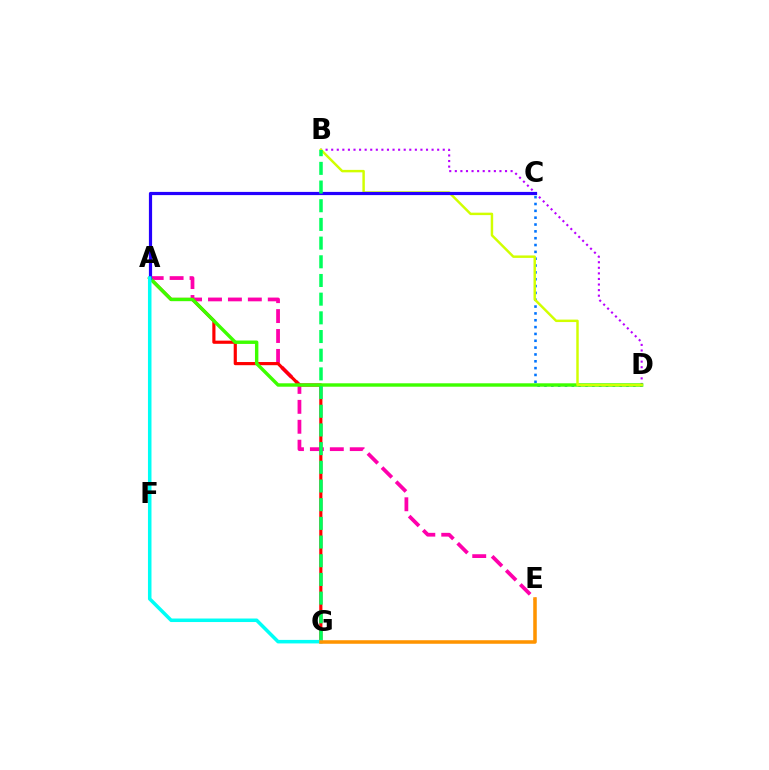{('A', 'E'): [{'color': '#ff00ac', 'line_style': 'dashed', 'thickness': 2.71}], ('B', 'D'): [{'color': '#b900ff', 'line_style': 'dotted', 'thickness': 1.52}, {'color': '#d1ff00', 'line_style': 'solid', 'thickness': 1.77}], ('C', 'D'): [{'color': '#0074ff', 'line_style': 'dotted', 'thickness': 1.86}], ('A', 'G'): [{'color': '#ff0000', 'line_style': 'solid', 'thickness': 2.28}, {'color': '#00fff6', 'line_style': 'solid', 'thickness': 2.54}], ('A', 'D'): [{'color': '#3dff00', 'line_style': 'solid', 'thickness': 2.46}], ('A', 'C'): [{'color': '#2500ff', 'line_style': 'solid', 'thickness': 2.3}], ('B', 'G'): [{'color': '#00ff5c', 'line_style': 'dashed', 'thickness': 2.54}], ('E', 'G'): [{'color': '#ff9400', 'line_style': 'solid', 'thickness': 2.55}]}